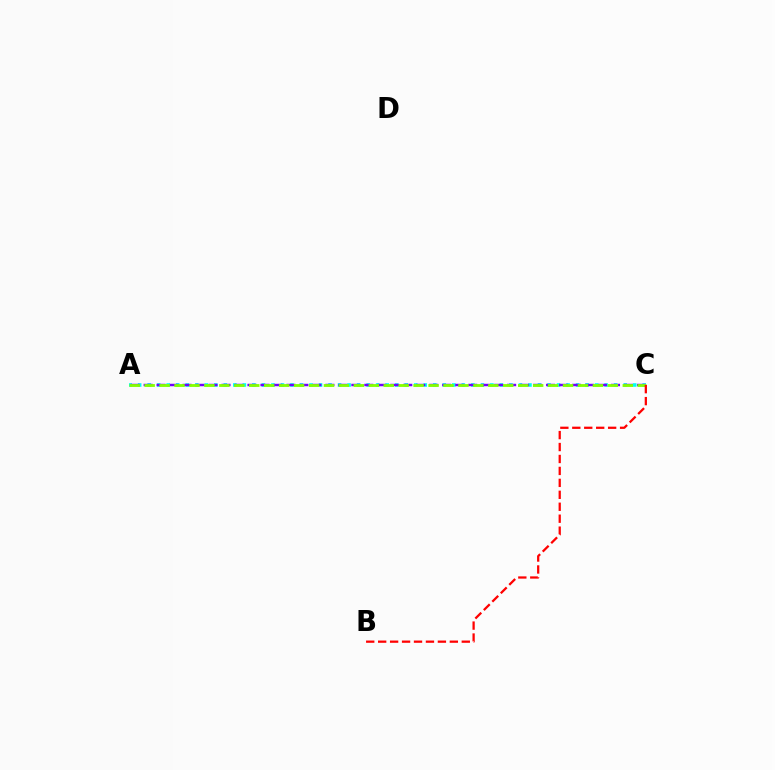{('A', 'C'): [{'color': '#00fff6', 'line_style': 'dotted', 'thickness': 2.59}, {'color': '#7200ff', 'line_style': 'dashed', 'thickness': 1.76}, {'color': '#84ff00', 'line_style': 'dashed', 'thickness': 2.03}], ('B', 'C'): [{'color': '#ff0000', 'line_style': 'dashed', 'thickness': 1.62}]}